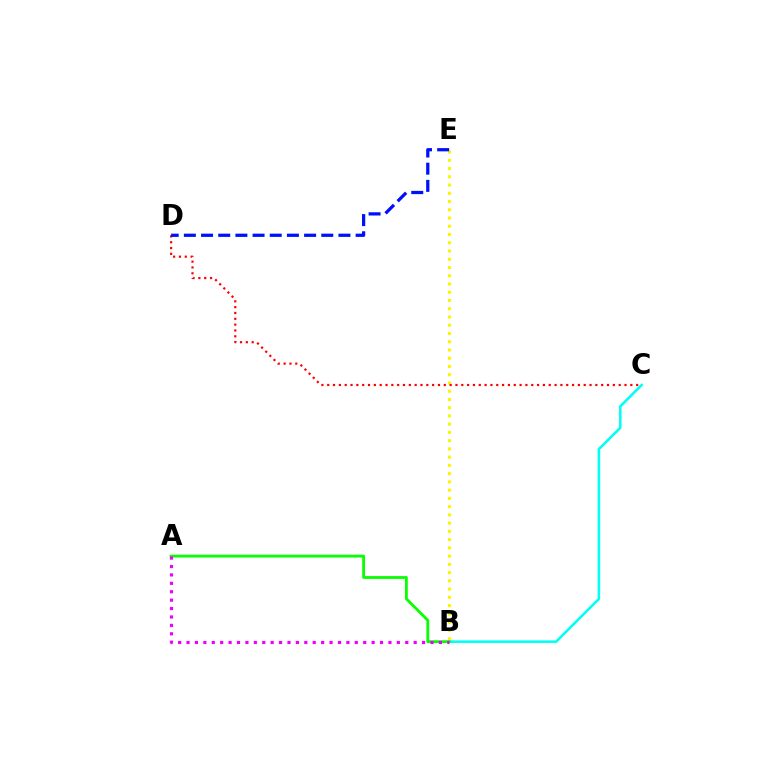{('B', 'E'): [{'color': '#fcf500', 'line_style': 'dotted', 'thickness': 2.24}], ('B', 'C'): [{'color': '#00fff6', 'line_style': 'solid', 'thickness': 1.85}], ('C', 'D'): [{'color': '#ff0000', 'line_style': 'dotted', 'thickness': 1.58}], ('A', 'B'): [{'color': '#08ff00', 'line_style': 'solid', 'thickness': 2.03}, {'color': '#ee00ff', 'line_style': 'dotted', 'thickness': 2.29}], ('D', 'E'): [{'color': '#0010ff', 'line_style': 'dashed', 'thickness': 2.33}]}